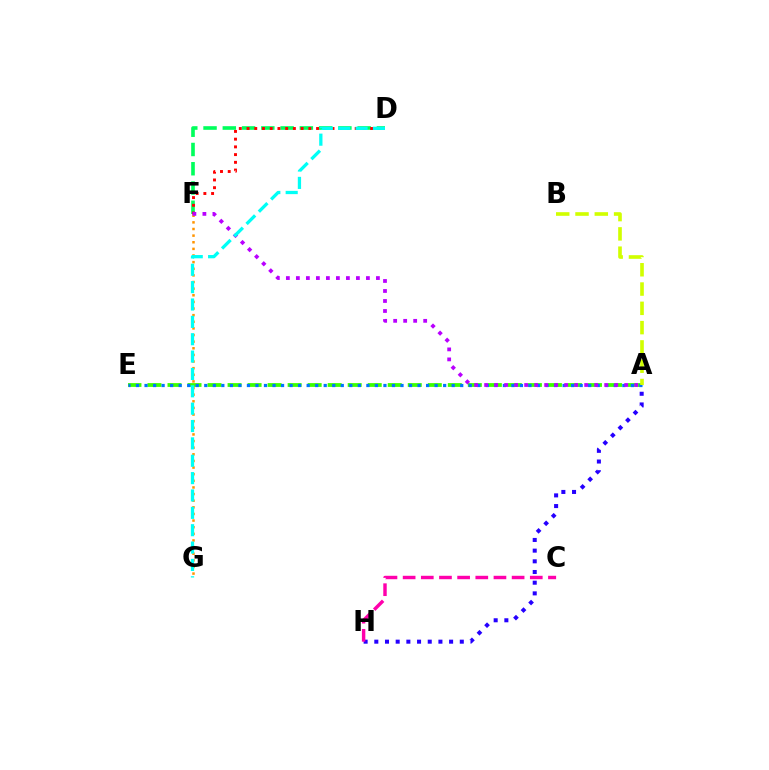{('D', 'F'): [{'color': '#00ff5c', 'line_style': 'dashed', 'thickness': 2.62}, {'color': '#ff0000', 'line_style': 'dotted', 'thickness': 2.1}], ('A', 'E'): [{'color': '#3dff00', 'line_style': 'dashed', 'thickness': 2.72}, {'color': '#0074ff', 'line_style': 'dotted', 'thickness': 2.32}], ('A', 'H'): [{'color': '#2500ff', 'line_style': 'dotted', 'thickness': 2.9}], ('F', 'G'): [{'color': '#ff9400', 'line_style': 'dotted', 'thickness': 1.8}], ('A', 'F'): [{'color': '#b900ff', 'line_style': 'dotted', 'thickness': 2.72}], ('A', 'B'): [{'color': '#d1ff00', 'line_style': 'dashed', 'thickness': 2.62}], ('D', 'G'): [{'color': '#00fff6', 'line_style': 'dashed', 'thickness': 2.36}], ('C', 'H'): [{'color': '#ff00ac', 'line_style': 'dashed', 'thickness': 2.47}]}